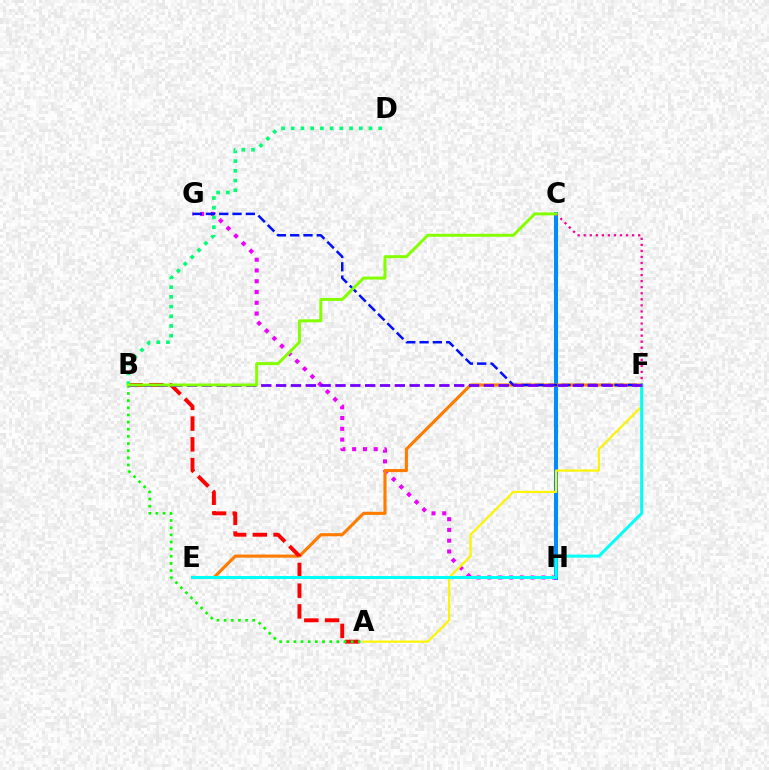{('C', 'H'): [{'color': '#008cff', 'line_style': 'solid', 'thickness': 2.89}], ('G', 'H'): [{'color': '#ee00ff', 'line_style': 'dotted', 'thickness': 2.92}], ('C', 'F'): [{'color': '#ff0094', 'line_style': 'dotted', 'thickness': 1.64}], ('E', 'F'): [{'color': '#ff7c00', 'line_style': 'solid', 'thickness': 2.25}, {'color': '#00fff6', 'line_style': 'solid', 'thickness': 2.18}], ('A', 'B'): [{'color': '#ff0000', 'line_style': 'dashed', 'thickness': 2.82}, {'color': '#08ff00', 'line_style': 'dotted', 'thickness': 1.94}], ('A', 'F'): [{'color': '#fcf500', 'line_style': 'solid', 'thickness': 1.58}], ('F', 'G'): [{'color': '#0010ff', 'line_style': 'dashed', 'thickness': 1.81}], ('B', 'D'): [{'color': '#00ff74', 'line_style': 'dotted', 'thickness': 2.64}], ('B', 'F'): [{'color': '#7200ff', 'line_style': 'dashed', 'thickness': 2.02}], ('B', 'C'): [{'color': '#84ff00', 'line_style': 'solid', 'thickness': 2.14}]}